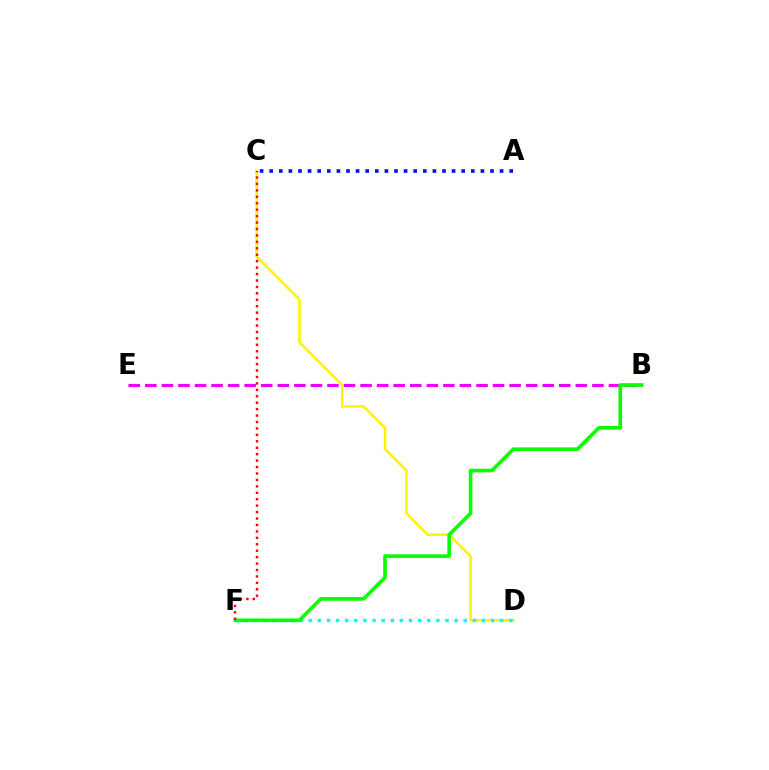{('C', 'D'): [{'color': '#fcf500', 'line_style': 'solid', 'thickness': 1.85}], ('D', 'F'): [{'color': '#00fff6', 'line_style': 'dotted', 'thickness': 2.48}], ('B', 'E'): [{'color': '#ee00ff', 'line_style': 'dashed', 'thickness': 2.25}], ('B', 'F'): [{'color': '#08ff00', 'line_style': 'solid', 'thickness': 2.61}], ('A', 'C'): [{'color': '#0010ff', 'line_style': 'dotted', 'thickness': 2.61}], ('C', 'F'): [{'color': '#ff0000', 'line_style': 'dotted', 'thickness': 1.75}]}